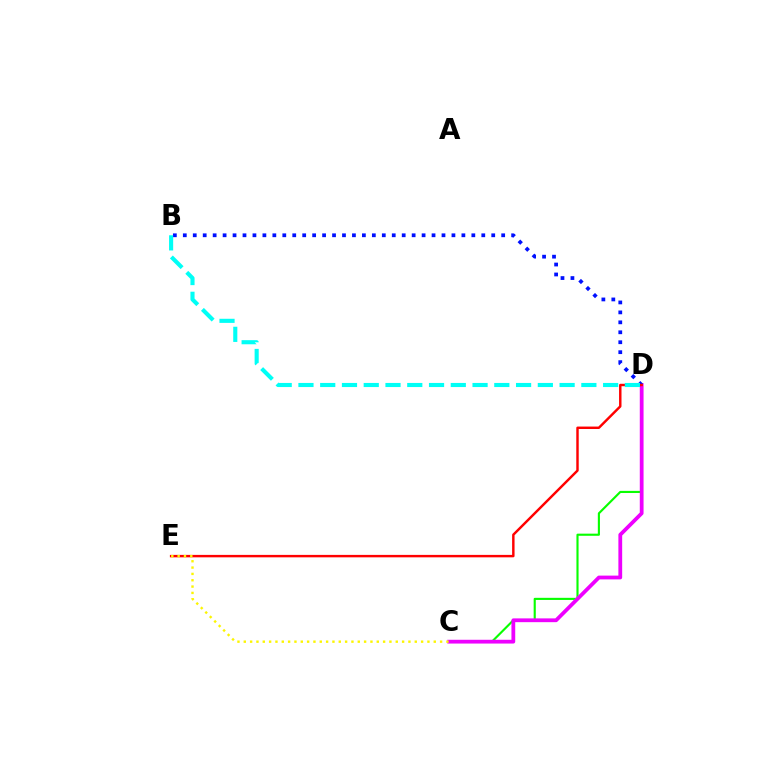{('C', 'D'): [{'color': '#08ff00', 'line_style': 'solid', 'thickness': 1.53}, {'color': '#ee00ff', 'line_style': 'solid', 'thickness': 2.72}], ('B', 'D'): [{'color': '#0010ff', 'line_style': 'dotted', 'thickness': 2.7}, {'color': '#00fff6', 'line_style': 'dashed', 'thickness': 2.96}], ('D', 'E'): [{'color': '#ff0000', 'line_style': 'solid', 'thickness': 1.76}], ('C', 'E'): [{'color': '#fcf500', 'line_style': 'dotted', 'thickness': 1.72}]}